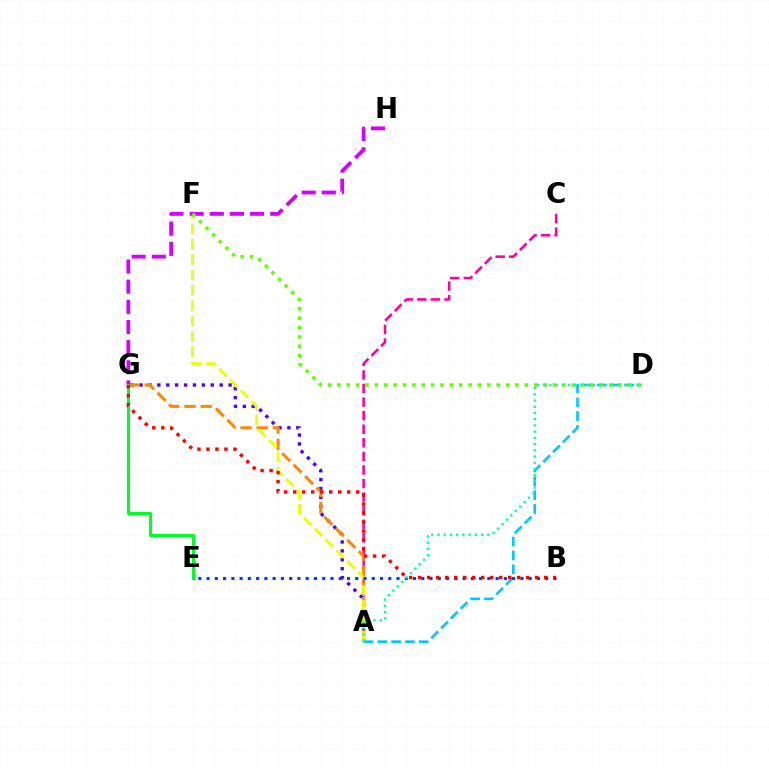{('A', 'C'): [{'color': '#ff00a0', 'line_style': 'dashed', 'thickness': 1.84}], ('A', 'G'): [{'color': '#4f00ff', 'line_style': 'dotted', 'thickness': 2.42}, {'color': '#ff8800', 'line_style': 'dashed', 'thickness': 2.2}], ('A', 'D'): [{'color': '#00c7ff', 'line_style': 'dashed', 'thickness': 1.88}, {'color': '#00ffaf', 'line_style': 'dotted', 'thickness': 1.69}], ('A', 'F'): [{'color': '#eeff00', 'line_style': 'dashed', 'thickness': 2.08}], ('G', 'H'): [{'color': '#d600ff', 'line_style': 'dashed', 'thickness': 2.74}], ('D', 'F'): [{'color': '#66ff00', 'line_style': 'dotted', 'thickness': 2.55}], ('E', 'G'): [{'color': '#00ff27', 'line_style': 'solid', 'thickness': 2.23}], ('B', 'E'): [{'color': '#003fff', 'line_style': 'dotted', 'thickness': 2.24}], ('B', 'G'): [{'color': '#ff0000', 'line_style': 'dotted', 'thickness': 2.45}]}